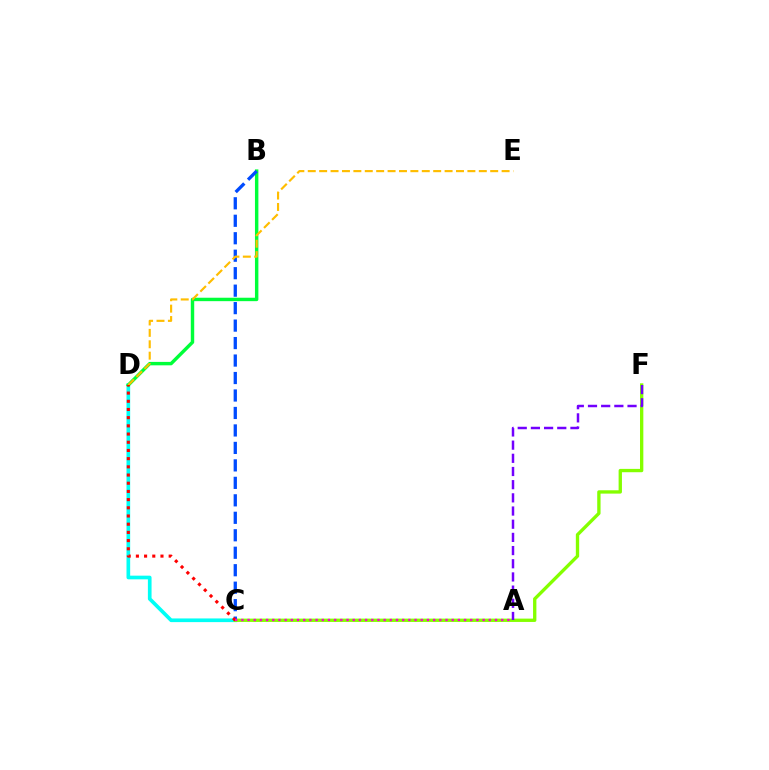{('C', 'D'): [{'color': '#00fff6', 'line_style': 'solid', 'thickness': 2.64}, {'color': '#ff0000', 'line_style': 'dotted', 'thickness': 2.23}], ('C', 'F'): [{'color': '#84ff00', 'line_style': 'solid', 'thickness': 2.4}], ('B', 'D'): [{'color': '#00ff39', 'line_style': 'solid', 'thickness': 2.47}], ('B', 'C'): [{'color': '#004bff', 'line_style': 'dashed', 'thickness': 2.37}], ('D', 'E'): [{'color': '#ffbd00', 'line_style': 'dashed', 'thickness': 1.55}], ('A', 'C'): [{'color': '#ff00cf', 'line_style': 'dotted', 'thickness': 1.68}], ('A', 'F'): [{'color': '#7200ff', 'line_style': 'dashed', 'thickness': 1.79}]}